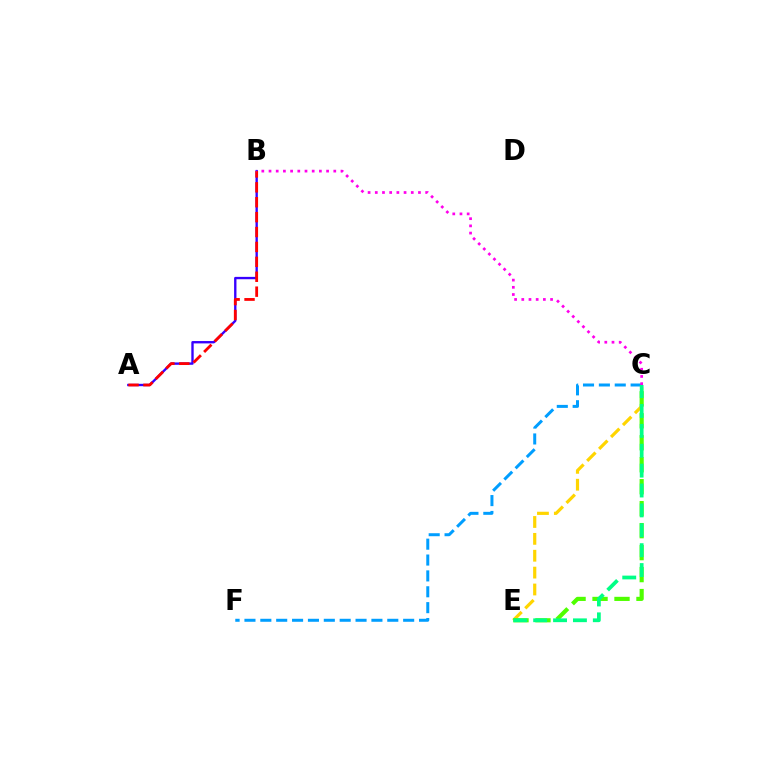{('A', 'B'): [{'color': '#3700ff', 'line_style': 'solid', 'thickness': 1.7}, {'color': '#ff0000', 'line_style': 'dashed', 'thickness': 2.02}], ('C', 'F'): [{'color': '#009eff', 'line_style': 'dashed', 'thickness': 2.16}], ('C', 'E'): [{'color': '#ffd500', 'line_style': 'dashed', 'thickness': 2.29}, {'color': '#4fff00', 'line_style': 'dashed', 'thickness': 2.99}, {'color': '#00ff86', 'line_style': 'dashed', 'thickness': 2.7}], ('B', 'C'): [{'color': '#ff00ed', 'line_style': 'dotted', 'thickness': 1.95}]}